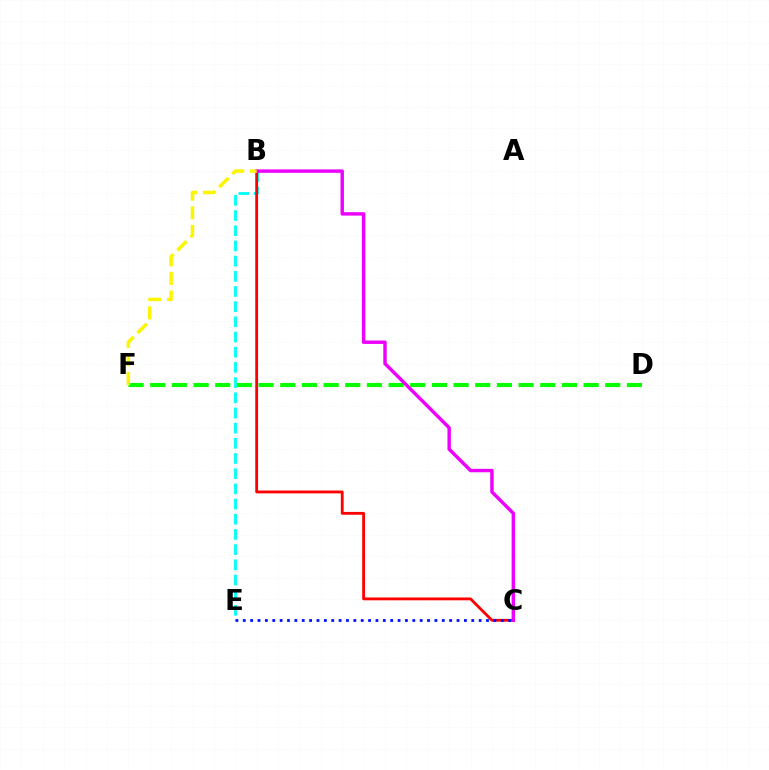{('B', 'E'): [{'color': '#00fff6', 'line_style': 'dashed', 'thickness': 2.06}], ('B', 'C'): [{'color': '#ff0000', 'line_style': 'solid', 'thickness': 2.04}, {'color': '#ee00ff', 'line_style': 'solid', 'thickness': 2.47}], ('C', 'E'): [{'color': '#0010ff', 'line_style': 'dotted', 'thickness': 2.0}], ('D', 'F'): [{'color': '#08ff00', 'line_style': 'dashed', 'thickness': 2.94}], ('B', 'F'): [{'color': '#fcf500', 'line_style': 'dashed', 'thickness': 2.53}]}